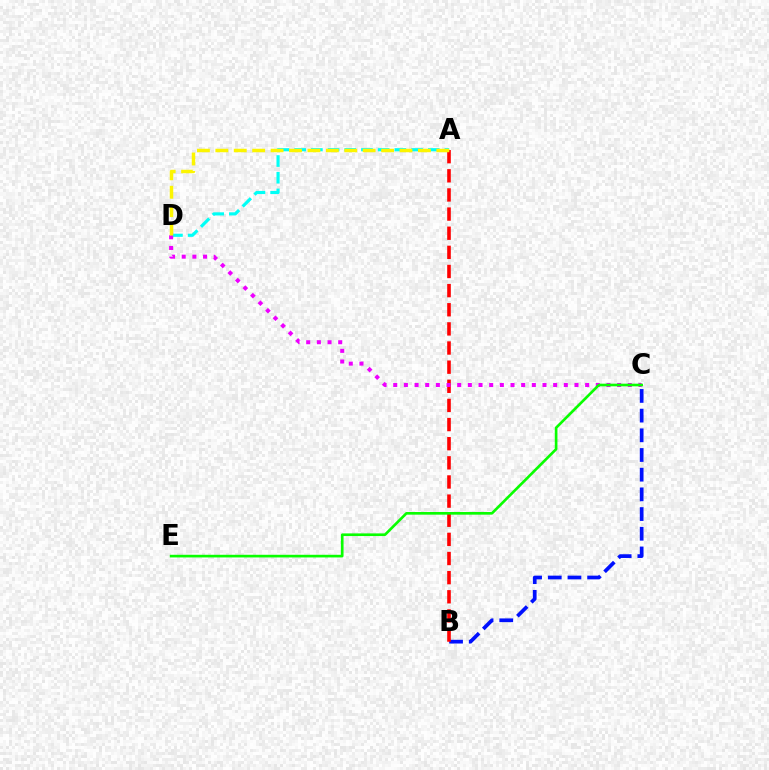{('B', 'C'): [{'color': '#0010ff', 'line_style': 'dashed', 'thickness': 2.67}], ('A', 'B'): [{'color': '#ff0000', 'line_style': 'dashed', 'thickness': 2.6}], ('A', 'D'): [{'color': '#00fff6', 'line_style': 'dashed', 'thickness': 2.27}, {'color': '#fcf500', 'line_style': 'dashed', 'thickness': 2.5}], ('C', 'D'): [{'color': '#ee00ff', 'line_style': 'dotted', 'thickness': 2.9}], ('C', 'E'): [{'color': '#08ff00', 'line_style': 'solid', 'thickness': 1.91}]}